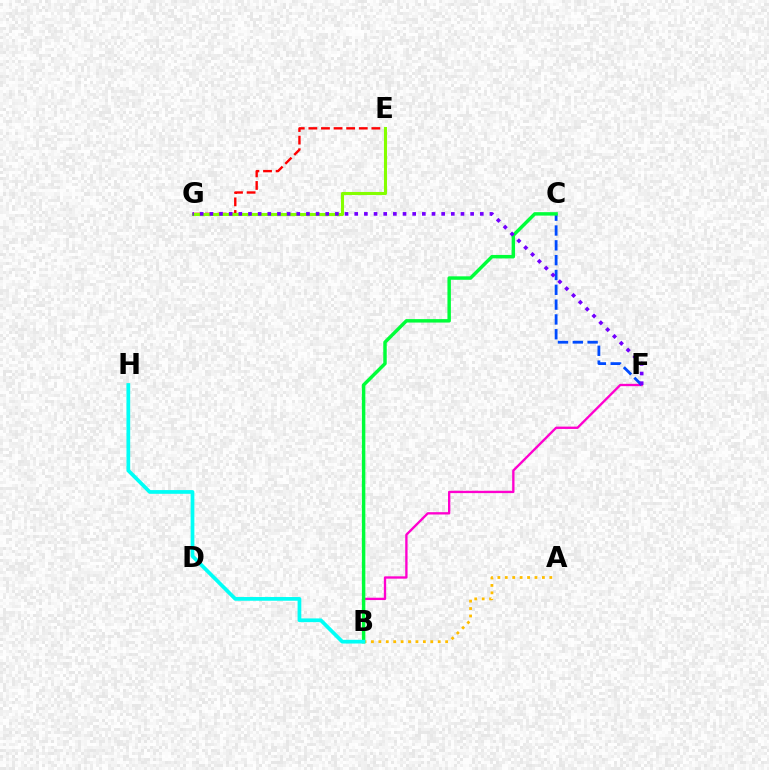{('E', 'G'): [{'color': '#ff0000', 'line_style': 'dashed', 'thickness': 1.71}, {'color': '#84ff00', 'line_style': 'solid', 'thickness': 2.22}], ('B', 'F'): [{'color': '#ff00cf', 'line_style': 'solid', 'thickness': 1.68}], ('C', 'F'): [{'color': '#004bff', 'line_style': 'dashed', 'thickness': 2.01}], ('B', 'C'): [{'color': '#00ff39', 'line_style': 'solid', 'thickness': 2.48}], ('F', 'G'): [{'color': '#7200ff', 'line_style': 'dotted', 'thickness': 2.62}], ('A', 'B'): [{'color': '#ffbd00', 'line_style': 'dotted', 'thickness': 2.02}], ('B', 'H'): [{'color': '#00fff6', 'line_style': 'solid', 'thickness': 2.68}]}